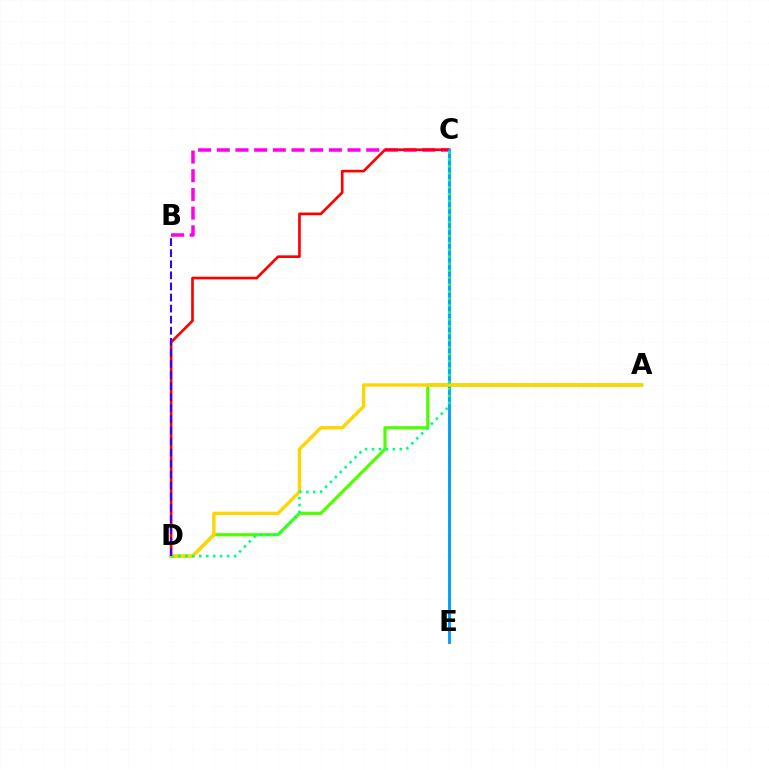{('B', 'C'): [{'color': '#ff00ed', 'line_style': 'dashed', 'thickness': 2.54}], ('A', 'D'): [{'color': '#4fff00', 'line_style': 'solid', 'thickness': 2.31}, {'color': '#ffd500', 'line_style': 'solid', 'thickness': 2.41}], ('C', 'D'): [{'color': '#ff0000', 'line_style': 'solid', 'thickness': 1.91}, {'color': '#00ff86', 'line_style': 'dotted', 'thickness': 1.89}], ('C', 'E'): [{'color': '#009eff', 'line_style': 'solid', 'thickness': 2.06}], ('B', 'D'): [{'color': '#3700ff', 'line_style': 'dashed', 'thickness': 1.5}]}